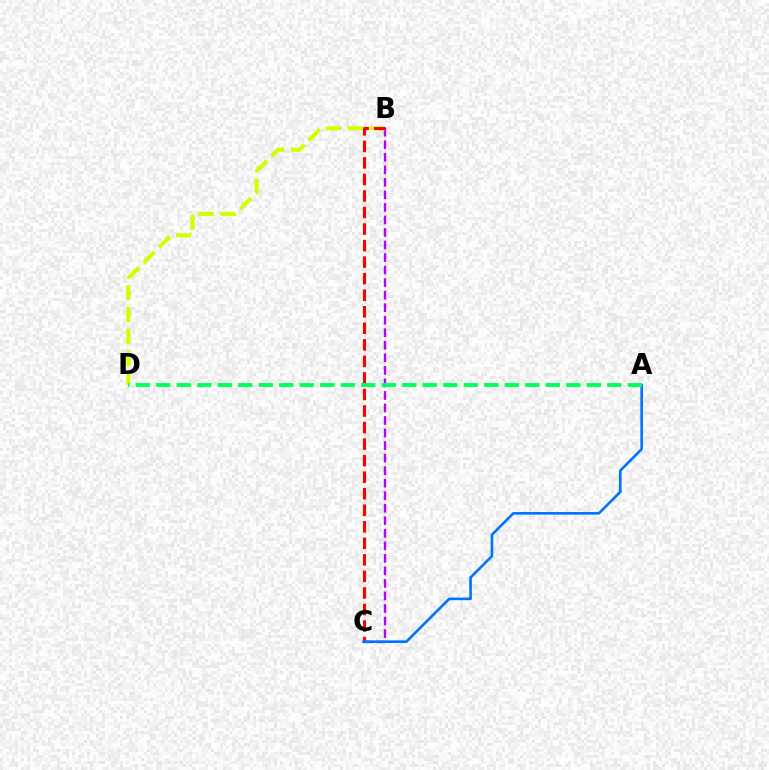{('B', 'C'): [{'color': '#b900ff', 'line_style': 'dashed', 'thickness': 1.7}, {'color': '#ff0000', 'line_style': 'dashed', 'thickness': 2.25}], ('B', 'D'): [{'color': '#d1ff00', 'line_style': 'dashed', 'thickness': 2.98}], ('A', 'C'): [{'color': '#0074ff', 'line_style': 'solid', 'thickness': 1.9}], ('A', 'D'): [{'color': '#00ff5c', 'line_style': 'dashed', 'thickness': 2.79}]}